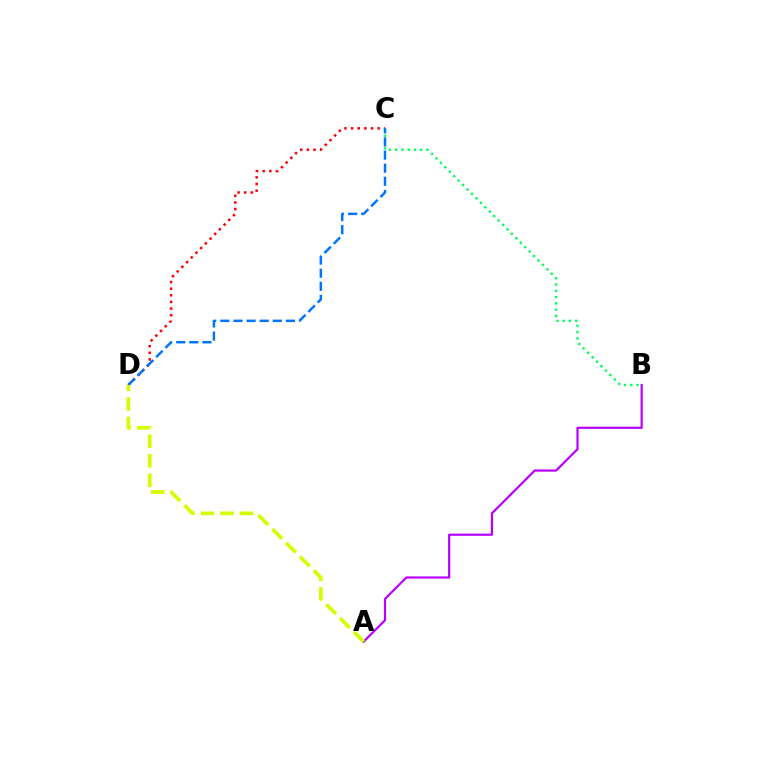{('B', 'C'): [{'color': '#00ff5c', 'line_style': 'dotted', 'thickness': 1.7}], ('A', 'B'): [{'color': '#b900ff', 'line_style': 'solid', 'thickness': 1.58}], ('C', 'D'): [{'color': '#ff0000', 'line_style': 'dotted', 'thickness': 1.8}, {'color': '#0074ff', 'line_style': 'dashed', 'thickness': 1.78}], ('A', 'D'): [{'color': '#d1ff00', 'line_style': 'dashed', 'thickness': 2.66}]}